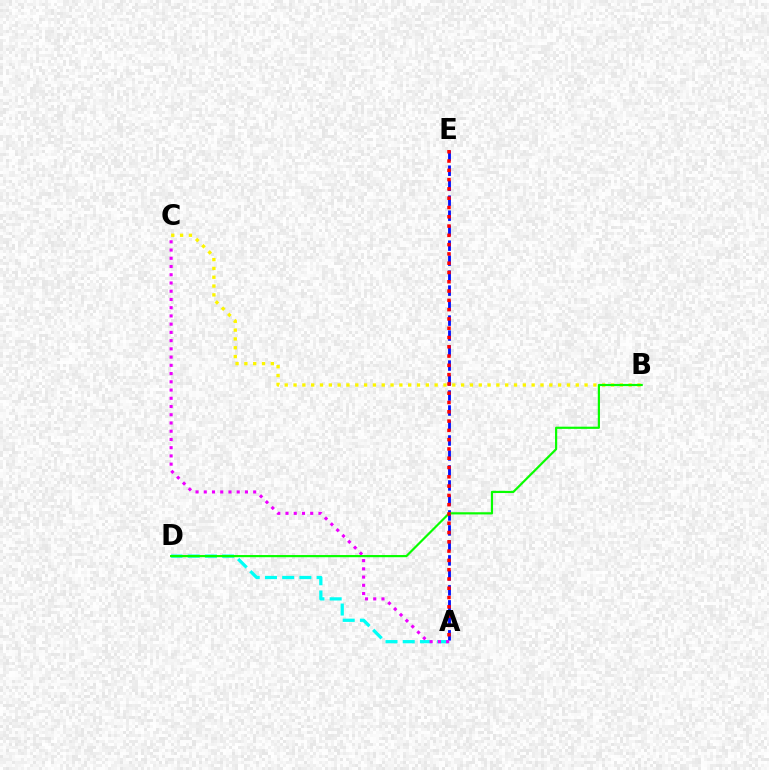{('B', 'C'): [{'color': '#fcf500', 'line_style': 'dotted', 'thickness': 2.4}], ('A', 'D'): [{'color': '#00fff6', 'line_style': 'dashed', 'thickness': 2.34}], ('A', 'E'): [{'color': '#0010ff', 'line_style': 'dashed', 'thickness': 2.04}, {'color': '#ff0000', 'line_style': 'dotted', 'thickness': 2.52}], ('A', 'C'): [{'color': '#ee00ff', 'line_style': 'dotted', 'thickness': 2.24}], ('B', 'D'): [{'color': '#08ff00', 'line_style': 'solid', 'thickness': 1.57}]}